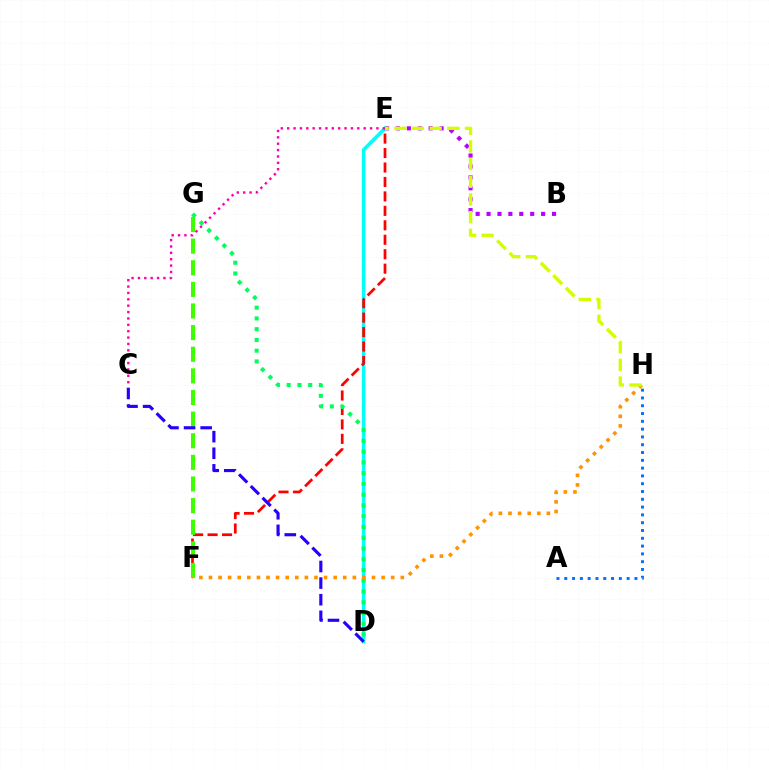{('D', 'E'): [{'color': '#00fff6', 'line_style': 'solid', 'thickness': 2.53}], ('A', 'H'): [{'color': '#0074ff', 'line_style': 'dotted', 'thickness': 2.12}], ('B', 'E'): [{'color': '#b900ff', 'line_style': 'dotted', 'thickness': 2.96}], ('E', 'F'): [{'color': '#ff0000', 'line_style': 'dashed', 'thickness': 1.96}], ('D', 'G'): [{'color': '#00ff5c', 'line_style': 'dotted', 'thickness': 2.92}], ('F', 'G'): [{'color': '#3dff00', 'line_style': 'dashed', 'thickness': 2.94}], ('C', 'E'): [{'color': '#ff00ac', 'line_style': 'dotted', 'thickness': 1.73}], ('C', 'D'): [{'color': '#2500ff', 'line_style': 'dashed', 'thickness': 2.26}], ('F', 'H'): [{'color': '#ff9400', 'line_style': 'dotted', 'thickness': 2.61}], ('E', 'H'): [{'color': '#d1ff00', 'line_style': 'dashed', 'thickness': 2.4}]}